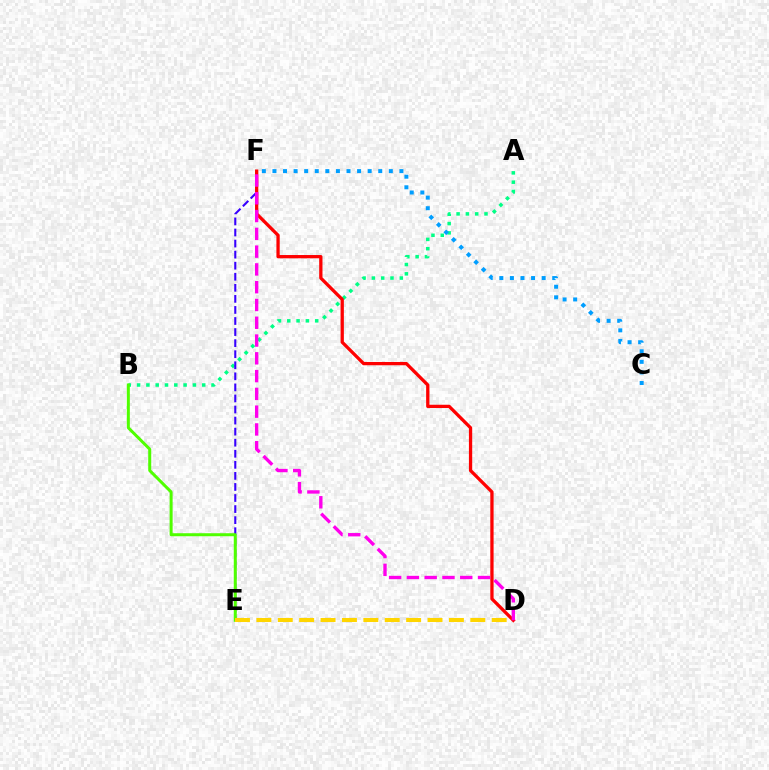{('A', 'B'): [{'color': '#00ff86', 'line_style': 'dotted', 'thickness': 2.53}], ('E', 'F'): [{'color': '#3700ff', 'line_style': 'dashed', 'thickness': 1.5}], ('B', 'E'): [{'color': '#4fff00', 'line_style': 'solid', 'thickness': 2.16}], ('D', 'F'): [{'color': '#ff0000', 'line_style': 'solid', 'thickness': 2.36}, {'color': '#ff00ed', 'line_style': 'dashed', 'thickness': 2.42}], ('D', 'E'): [{'color': '#ffd500', 'line_style': 'dashed', 'thickness': 2.91}], ('C', 'F'): [{'color': '#009eff', 'line_style': 'dotted', 'thickness': 2.87}]}